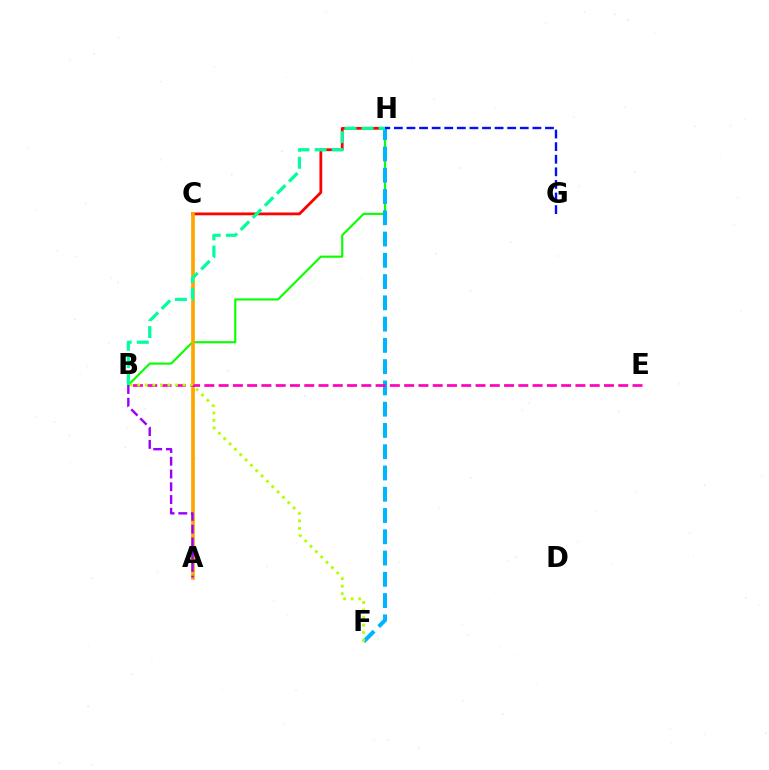{('B', 'H'): [{'color': '#08ff00', 'line_style': 'solid', 'thickness': 1.53}, {'color': '#00ff9d', 'line_style': 'dashed', 'thickness': 2.32}], ('C', 'H'): [{'color': '#ff0000', 'line_style': 'solid', 'thickness': 2.0}], ('A', 'C'): [{'color': '#ffa500', 'line_style': 'solid', 'thickness': 2.66}], ('F', 'H'): [{'color': '#00b5ff', 'line_style': 'dashed', 'thickness': 2.89}], ('B', 'E'): [{'color': '#ff00bd', 'line_style': 'dashed', 'thickness': 1.94}], ('G', 'H'): [{'color': '#0010ff', 'line_style': 'dashed', 'thickness': 1.71}], ('A', 'B'): [{'color': '#9b00ff', 'line_style': 'dashed', 'thickness': 1.73}], ('B', 'F'): [{'color': '#b3ff00', 'line_style': 'dotted', 'thickness': 2.05}]}